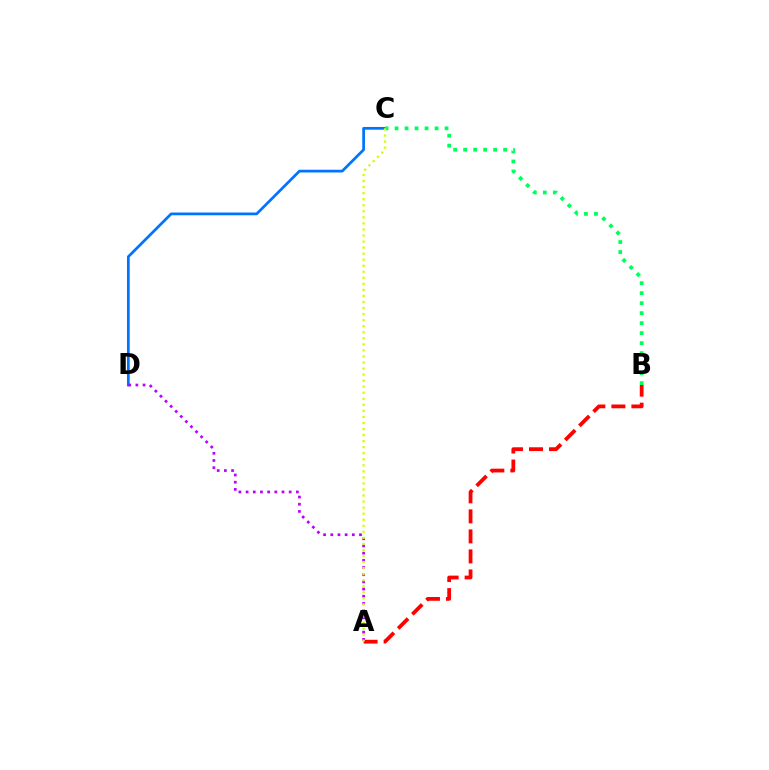{('C', 'D'): [{'color': '#0074ff', 'line_style': 'solid', 'thickness': 1.97}], ('A', 'B'): [{'color': '#ff0000', 'line_style': 'dashed', 'thickness': 2.72}], ('B', 'C'): [{'color': '#00ff5c', 'line_style': 'dotted', 'thickness': 2.72}], ('A', 'D'): [{'color': '#b900ff', 'line_style': 'dotted', 'thickness': 1.95}], ('A', 'C'): [{'color': '#d1ff00', 'line_style': 'dotted', 'thickness': 1.64}]}